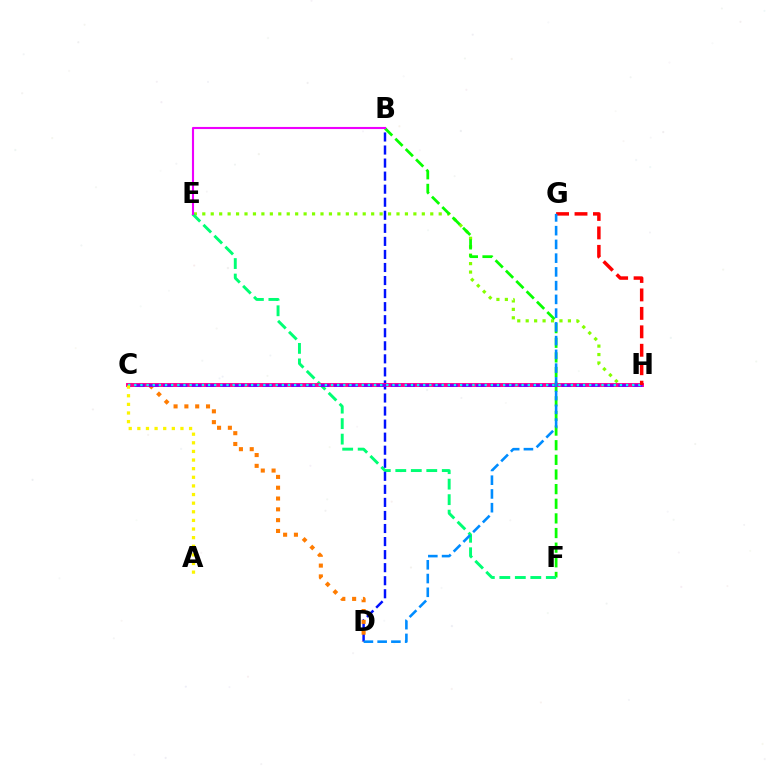{('E', 'H'): [{'color': '#84ff00', 'line_style': 'dotted', 'thickness': 2.29}], ('B', 'F'): [{'color': '#08ff00', 'line_style': 'dashed', 'thickness': 1.99}], ('E', 'F'): [{'color': '#00ff74', 'line_style': 'dashed', 'thickness': 2.1}], ('B', 'D'): [{'color': '#0010ff', 'line_style': 'dashed', 'thickness': 1.77}], ('B', 'E'): [{'color': '#ee00ff', 'line_style': 'solid', 'thickness': 1.52}], ('C', 'D'): [{'color': '#ff7c00', 'line_style': 'dotted', 'thickness': 2.94}], ('C', 'H'): [{'color': '#ff0094', 'line_style': 'solid', 'thickness': 2.84}, {'color': '#7200ff', 'line_style': 'dashed', 'thickness': 1.93}, {'color': '#00fff6', 'line_style': 'dotted', 'thickness': 1.67}], ('G', 'H'): [{'color': '#ff0000', 'line_style': 'dashed', 'thickness': 2.51}], ('D', 'G'): [{'color': '#008cff', 'line_style': 'dashed', 'thickness': 1.87}], ('A', 'C'): [{'color': '#fcf500', 'line_style': 'dotted', 'thickness': 2.34}]}